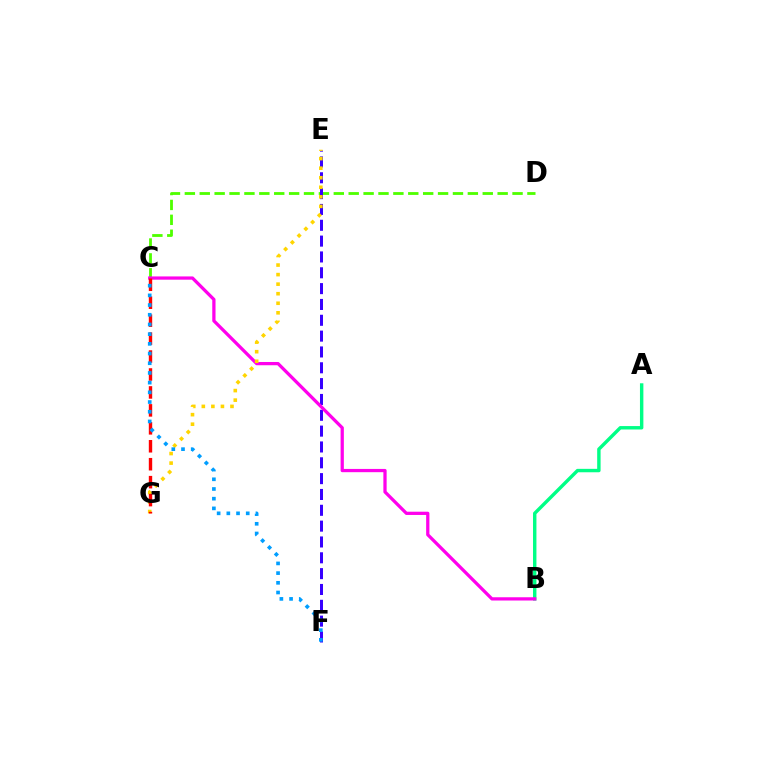{('C', 'D'): [{'color': '#4fff00', 'line_style': 'dashed', 'thickness': 2.02}], ('E', 'F'): [{'color': '#3700ff', 'line_style': 'dashed', 'thickness': 2.15}], ('A', 'B'): [{'color': '#00ff86', 'line_style': 'solid', 'thickness': 2.46}], ('B', 'C'): [{'color': '#ff00ed', 'line_style': 'solid', 'thickness': 2.34}], ('E', 'G'): [{'color': '#ffd500', 'line_style': 'dotted', 'thickness': 2.59}], ('C', 'G'): [{'color': '#ff0000', 'line_style': 'dashed', 'thickness': 2.44}], ('C', 'F'): [{'color': '#009eff', 'line_style': 'dotted', 'thickness': 2.63}]}